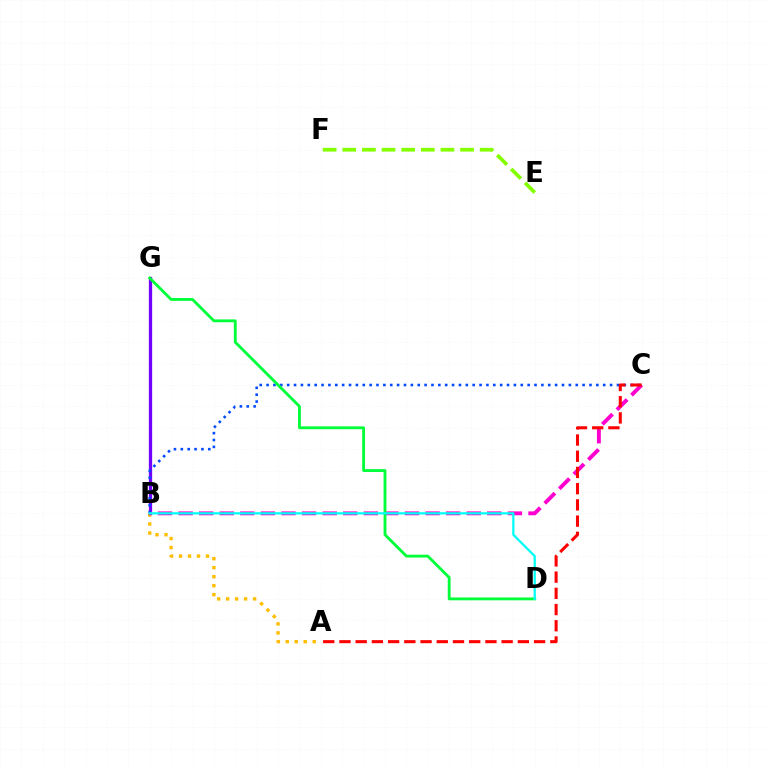{('A', 'B'): [{'color': '#ffbd00', 'line_style': 'dotted', 'thickness': 2.44}], ('B', 'G'): [{'color': '#7200ff', 'line_style': 'solid', 'thickness': 2.36}], ('B', 'C'): [{'color': '#ff00cf', 'line_style': 'dashed', 'thickness': 2.8}, {'color': '#004bff', 'line_style': 'dotted', 'thickness': 1.87}], ('A', 'C'): [{'color': '#ff0000', 'line_style': 'dashed', 'thickness': 2.2}], ('E', 'F'): [{'color': '#84ff00', 'line_style': 'dashed', 'thickness': 2.67}], ('D', 'G'): [{'color': '#00ff39', 'line_style': 'solid', 'thickness': 2.05}], ('B', 'D'): [{'color': '#00fff6', 'line_style': 'solid', 'thickness': 1.64}]}